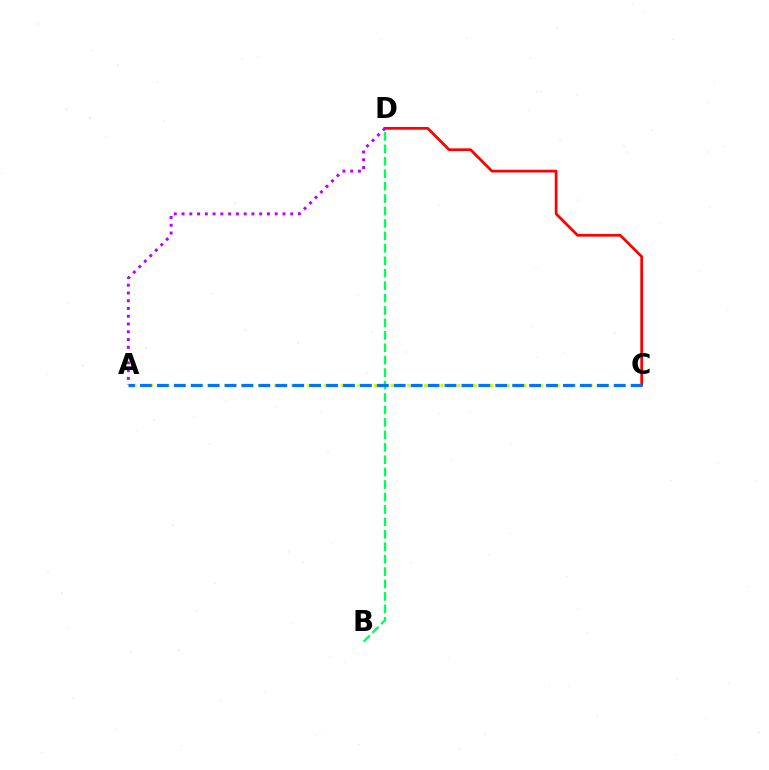{('A', 'C'): [{'color': '#d1ff00', 'line_style': 'dotted', 'thickness': 2.25}, {'color': '#0074ff', 'line_style': 'dashed', 'thickness': 2.3}], ('B', 'D'): [{'color': '#00ff5c', 'line_style': 'dashed', 'thickness': 1.69}], ('C', 'D'): [{'color': '#ff0000', 'line_style': 'solid', 'thickness': 1.97}], ('A', 'D'): [{'color': '#b900ff', 'line_style': 'dotted', 'thickness': 2.11}]}